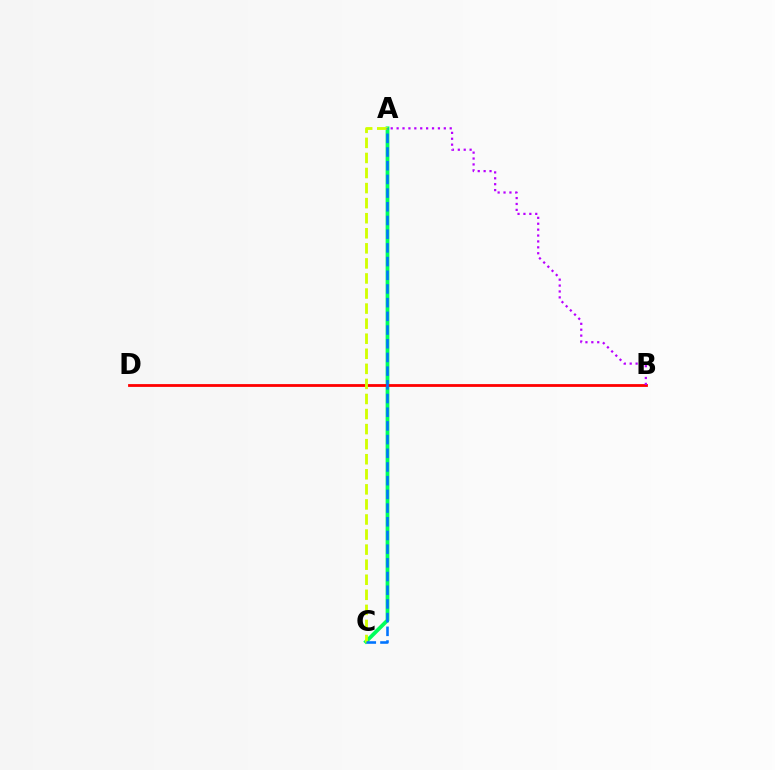{('A', 'C'): [{'color': '#00ff5c', 'line_style': 'solid', 'thickness': 2.72}, {'color': '#d1ff00', 'line_style': 'dashed', 'thickness': 2.05}, {'color': '#0074ff', 'line_style': 'dashed', 'thickness': 1.86}], ('B', 'D'): [{'color': '#ff0000', 'line_style': 'solid', 'thickness': 2.01}], ('A', 'B'): [{'color': '#b900ff', 'line_style': 'dotted', 'thickness': 1.6}]}